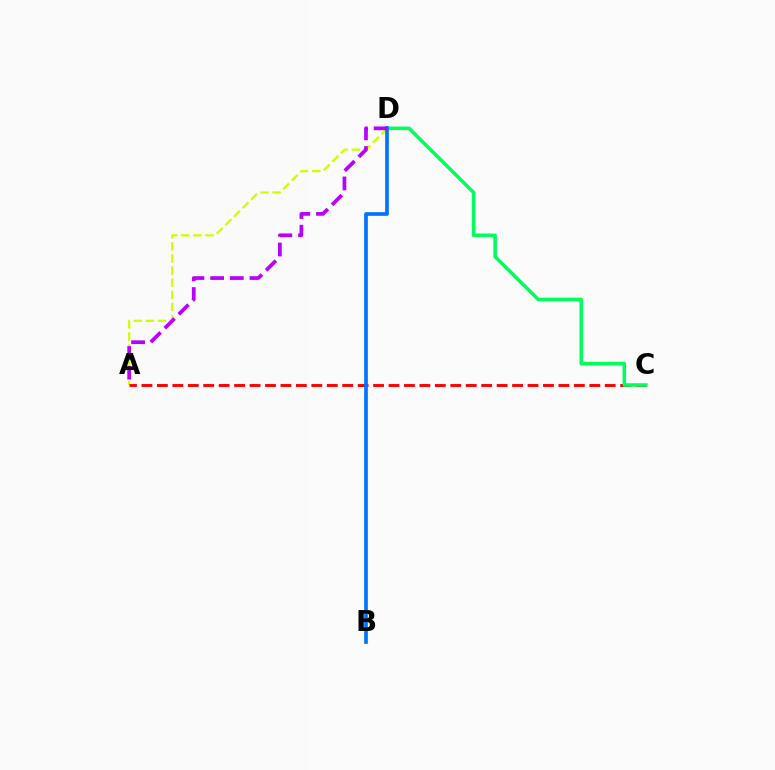{('A', 'D'): [{'color': '#d1ff00', 'line_style': 'dashed', 'thickness': 1.64}, {'color': '#b900ff', 'line_style': 'dashed', 'thickness': 2.67}], ('A', 'C'): [{'color': '#ff0000', 'line_style': 'dashed', 'thickness': 2.1}], ('C', 'D'): [{'color': '#00ff5c', 'line_style': 'solid', 'thickness': 2.56}], ('B', 'D'): [{'color': '#0074ff', 'line_style': 'solid', 'thickness': 2.64}]}